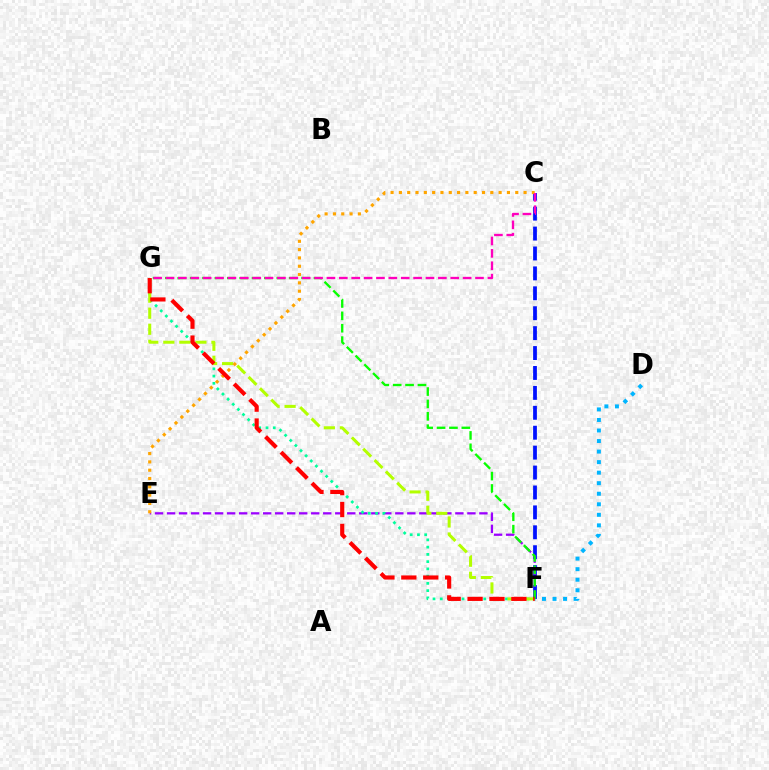{('C', 'F'): [{'color': '#0010ff', 'line_style': 'dashed', 'thickness': 2.71}], ('E', 'F'): [{'color': '#9b00ff', 'line_style': 'dashed', 'thickness': 1.63}], ('F', 'G'): [{'color': '#00ff9d', 'line_style': 'dotted', 'thickness': 1.97}, {'color': '#b3ff00', 'line_style': 'dashed', 'thickness': 2.18}, {'color': '#08ff00', 'line_style': 'dashed', 'thickness': 1.68}, {'color': '#ff0000', 'line_style': 'dashed', 'thickness': 2.98}], ('D', 'F'): [{'color': '#00b5ff', 'line_style': 'dotted', 'thickness': 2.86}], ('C', 'E'): [{'color': '#ffa500', 'line_style': 'dotted', 'thickness': 2.26}], ('C', 'G'): [{'color': '#ff00bd', 'line_style': 'dashed', 'thickness': 1.68}]}